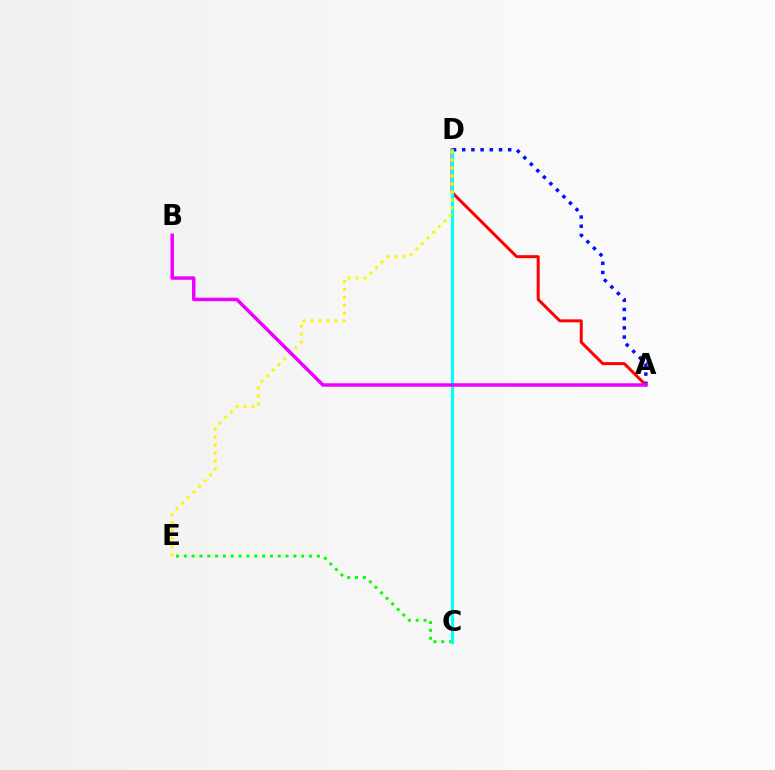{('A', 'D'): [{'color': '#0010ff', 'line_style': 'dotted', 'thickness': 2.5}, {'color': '#ff0000', 'line_style': 'solid', 'thickness': 2.15}], ('C', 'E'): [{'color': '#08ff00', 'line_style': 'dotted', 'thickness': 2.13}], ('C', 'D'): [{'color': '#00fff6', 'line_style': 'solid', 'thickness': 2.31}], ('D', 'E'): [{'color': '#fcf500', 'line_style': 'dotted', 'thickness': 2.17}], ('A', 'B'): [{'color': '#ee00ff', 'line_style': 'solid', 'thickness': 2.5}]}